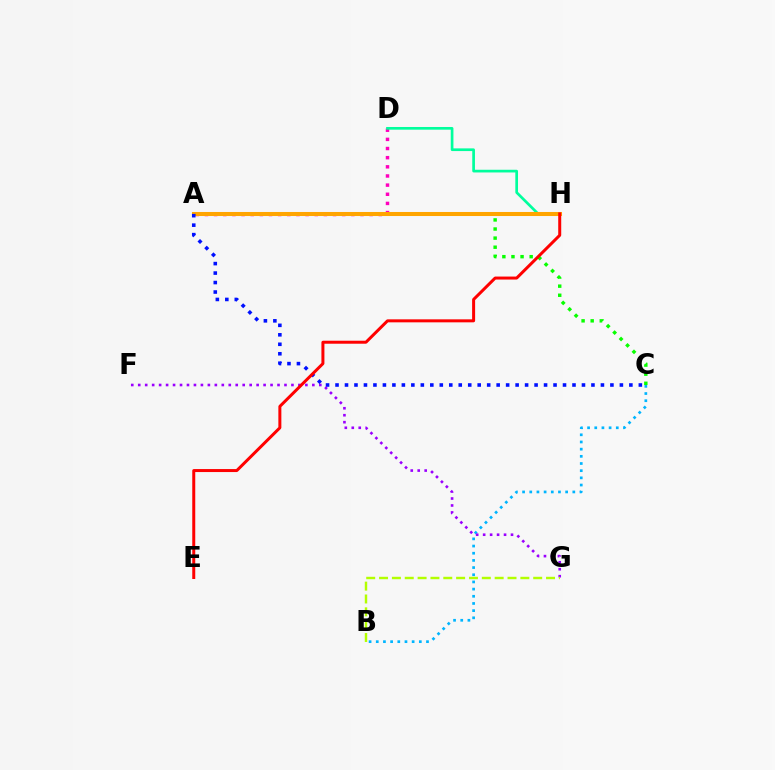{('B', 'C'): [{'color': '#00b5ff', 'line_style': 'dotted', 'thickness': 1.95}], ('F', 'G'): [{'color': '#9b00ff', 'line_style': 'dotted', 'thickness': 1.89}], ('A', 'D'): [{'color': '#ff00bd', 'line_style': 'dotted', 'thickness': 2.49}], ('B', 'G'): [{'color': '#b3ff00', 'line_style': 'dashed', 'thickness': 1.74}], ('D', 'H'): [{'color': '#00ff9d', 'line_style': 'solid', 'thickness': 1.94}], ('A', 'C'): [{'color': '#08ff00', 'line_style': 'dotted', 'thickness': 2.47}, {'color': '#0010ff', 'line_style': 'dotted', 'thickness': 2.58}], ('A', 'H'): [{'color': '#ffa500', 'line_style': 'solid', 'thickness': 2.91}], ('E', 'H'): [{'color': '#ff0000', 'line_style': 'solid', 'thickness': 2.16}]}